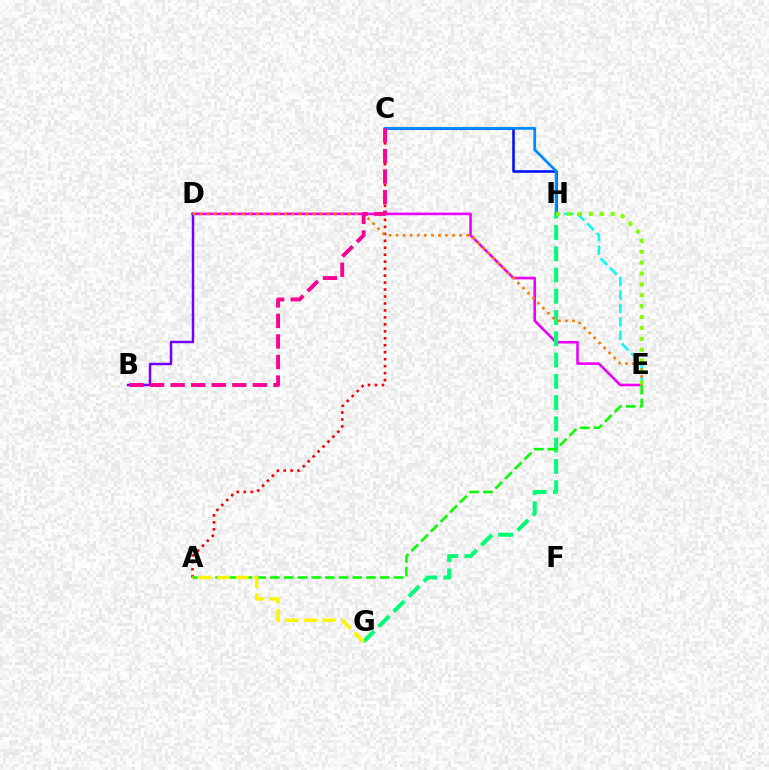{('A', 'C'): [{'color': '#ff0000', 'line_style': 'dotted', 'thickness': 1.89}], ('E', 'H'): [{'color': '#00fff6', 'line_style': 'dashed', 'thickness': 1.83}, {'color': '#84ff00', 'line_style': 'dotted', 'thickness': 2.96}], ('C', 'H'): [{'color': '#0010ff', 'line_style': 'solid', 'thickness': 1.86}, {'color': '#008cff', 'line_style': 'solid', 'thickness': 2.0}], ('D', 'E'): [{'color': '#ee00ff', 'line_style': 'solid', 'thickness': 1.88}, {'color': '#ff7c00', 'line_style': 'dotted', 'thickness': 1.92}], ('B', 'D'): [{'color': '#7200ff', 'line_style': 'solid', 'thickness': 1.78}], ('G', 'H'): [{'color': '#00ff74', 'line_style': 'dashed', 'thickness': 2.89}], ('A', 'E'): [{'color': '#08ff00', 'line_style': 'dashed', 'thickness': 1.87}], ('B', 'C'): [{'color': '#ff0094', 'line_style': 'dashed', 'thickness': 2.79}], ('A', 'G'): [{'color': '#fcf500', 'line_style': 'dashed', 'thickness': 2.52}]}